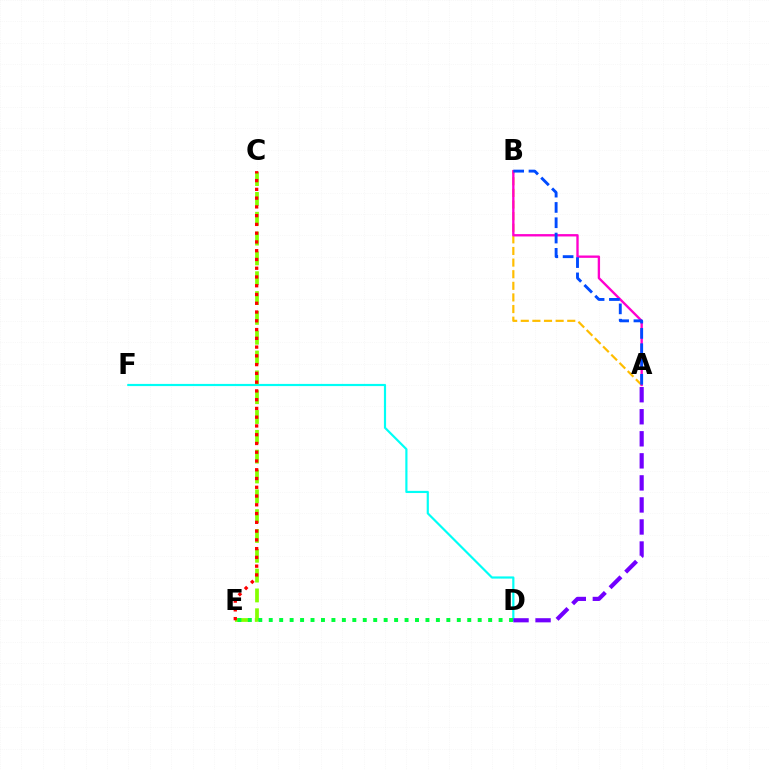{('A', 'B'): [{'color': '#ffbd00', 'line_style': 'dashed', 'thickness': 1.58}, {'color': '#ff00cf', 'line_style': 'solid', 'thickness': 1.7}, {'color': '#004bff', 'line_style': 'dashed', 'thickness': 2.08}], ('D', 'F'): [{'color': '#00fff6', 'line_style': 'solid', 'thickness': 1.57}], ('C', 'E'): [{'color': '#84ff00', 'line_style': 'dashed', 'thickness': 2.69}, {'color': '#ff0000', 'line_style': 'dotted', 'thickness': 2.38}], ('D', 'E'): [{'color': '#00ff39', 'line_style': 'dotted', 'thickness': 2.84}], ('A', 'D'): [{'color': '#7200ff', 'line_style': 'dashed', 'thickness': 2.99}]}